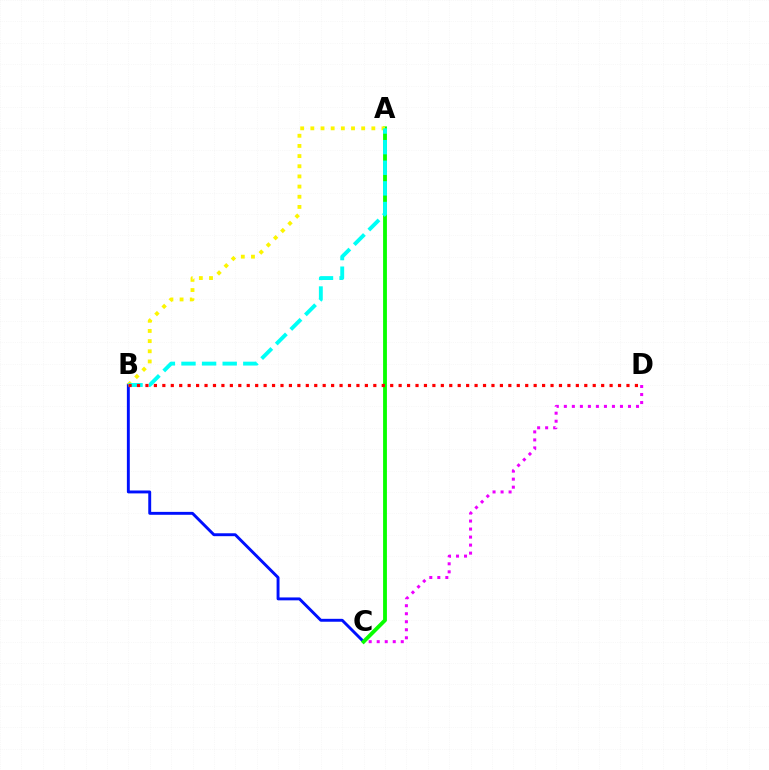{('C', 'D'): [{'color': '#ee00ff', 'line_style': 'dotted', 'thickness': 2.18}], ('B', 'C'): [{'color': '#0010ff', 'line_style': 'solid', 'thickness': 2.1}], ('A', 'C'): [{'color': '#08ff00', 'line_style': 'solid', 'thickness': 2.76}], ('A', 'B'): [{'color': '#fcf500', 'line_style': 'dotted', 'thickness': 2.76}, {'color': '#00fff6', 'line_style': 'dashed', 'thickness': 2.8}], ('B', 'D'): [{'color': '#ff0000', 'line_style': 'dotted', 'thickness': 2.29}]}